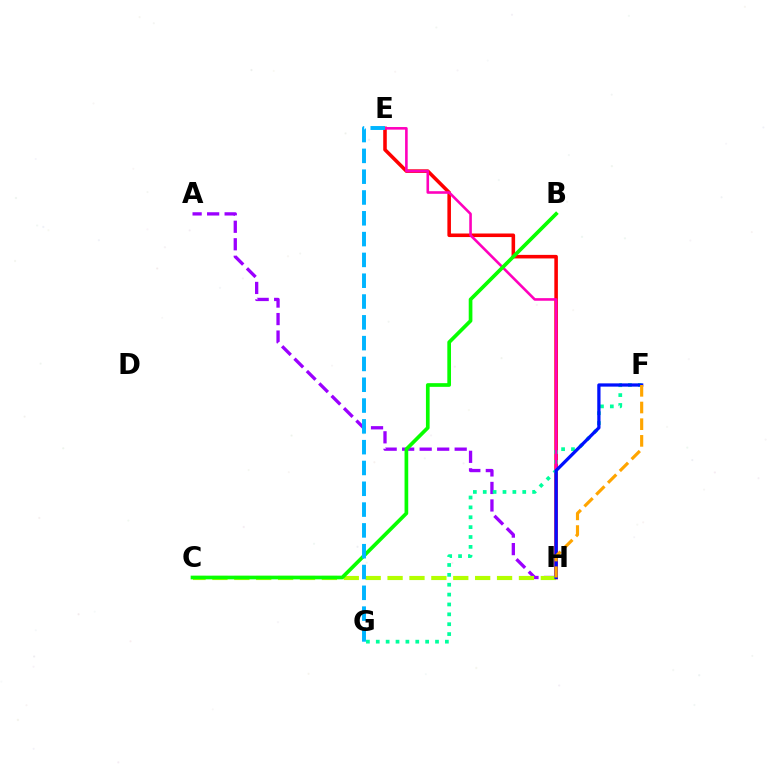{('A', 'H'): [{'color': '#9b00ff', 'line_style': 'dashed', 'thickness': 2.38}], ('E', 'H'): [{'color': '#ff0000', 'line_style': 'solid', 'thickness': 2.57}, {'color': '#ff00bd', 'line_style': 'solid', 'thickness': 1.87}], ('F', 'G'): [{'color': '#00ff9d', 'line_style': 'dotted', 'thickness': 2.68}], ('C', 'H'): [{'color': '#b3ff00', 'line_style': 'dashed', 'thickness': 2.97}], ('B', 'C'): [{'color': '#08ff00', 'line_style': 'solid', 'thickness': 2.65}], ('F', 'H'): [{'color': '#0010ff', 'line_style': 'solid', 'thickness': 2.34}, {'color': '#ffa500', 'line_style': 'dashed', 'thickness': 2.27}], ('E', 'G'): [{'color': '#00b5ff', 'line_style': 'dashed', 'thickness': 2.83}]}